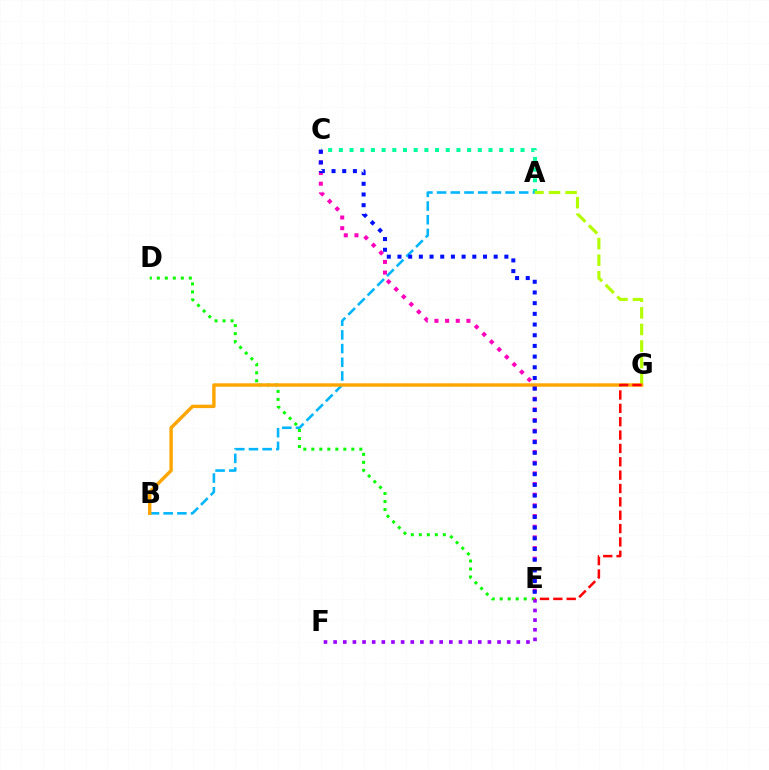{('D', 'E'): [{'color': '#08ff00', 'line_style': 'dotted', 'thickness': 2.17}], ('C', 'E'): [{'color': '#ff00bd', 'line_style': 'dotted', 'thickness': 2.9}, {'color': '#0010ff', 'line_style': 'dotted', 'thickness': 2.9}], ('A', 'C'): [{'color': '#00ff9d', 'line_style': 'dotted', 'thickness': 2.9}], ('A', 'B'): [{'color': '#00b5ff', 'line_style': 'dashed', 'thickness': 1.86}], ('A', 'G'): [{'color': '#b3ff00', 'line_style': 'dashed', 'thickness': 2.25}], ('B', 'G'): [{'color': '#ffa500', 'line_style': 'solid', 'thickness': 2.46}], ('E', 'F'): [{'color': '#9b00ff', 'line_style': 'dotted', 'thickness': 2.62}], ('E', 'G'): [{'color': '#ff0000', 'line_style': 'dashed', 'thickness': 1.81}]}